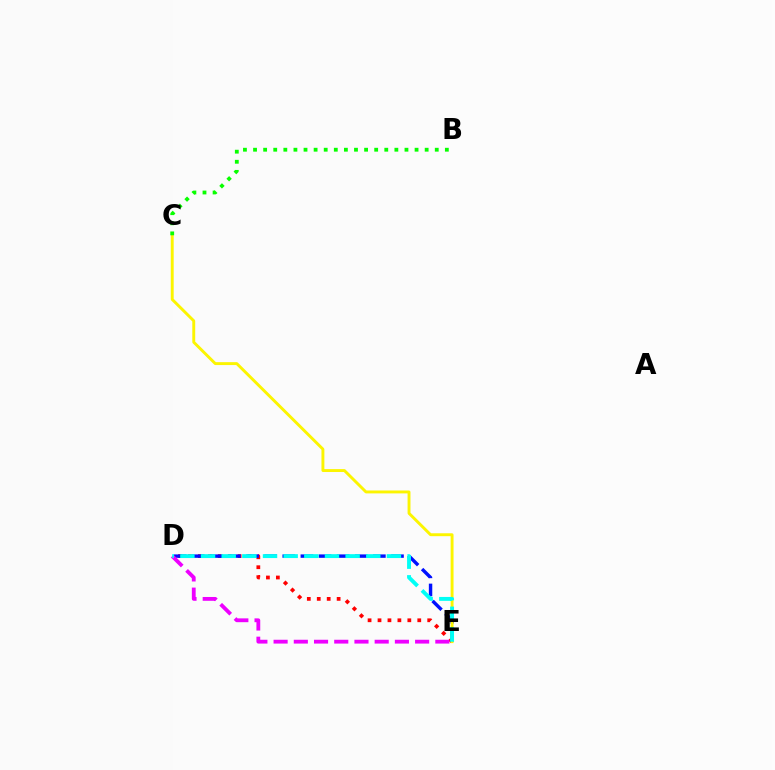{('D', 'E'): [{'color': '#ff0000', 'line_style': 'dotted', 'thickness': 2.7}, {'color': '#0010ff', 'line_style': 'dashed', 'thickness': 2.46}, {'color': '#ee00ff', 'line_style': 'dashed', 'thickness': 2.75}, {'color': '#00fff6', 'line_style': 'dashed', 'thickness': 2.81}], ('C', 'E'): [{'color': '#fcf500', 'line_style': 'solid', 'thickness': 2.09}], ('B', 'C'): [{'color': '#08ff00', 'line_style': 'dotted', 'thickness': 2.74}]}